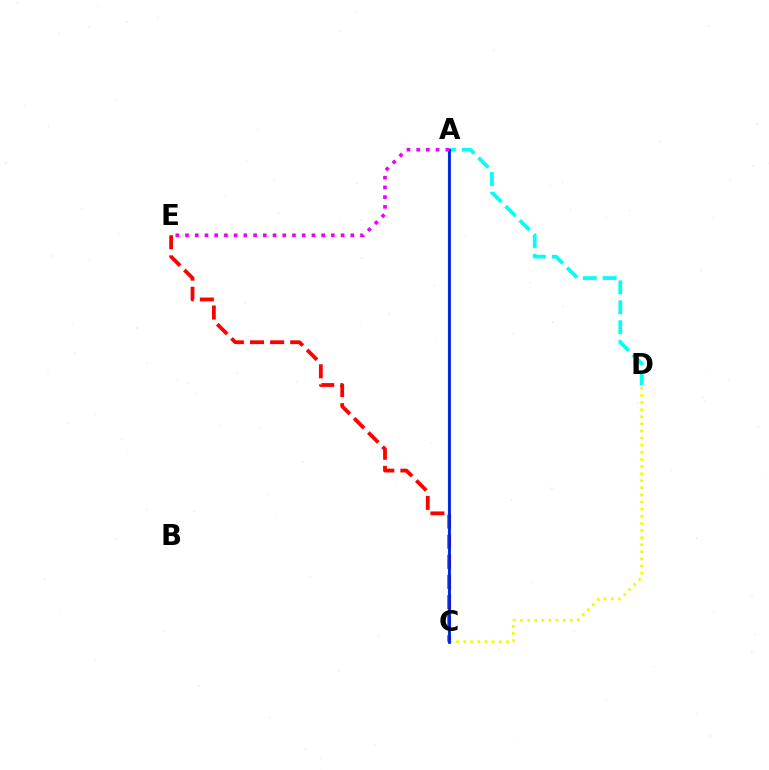{('C', 'E'): [{'color': '#ff0000', 'line_style': 'dashed', 'thickness': 2.73}], ('A', 'C'): [{'color': '#08ff00', 'line_style': 'solid', 'thickness': 1.67}, {'color': '#0010ff', 'line_style': 'solid', 'thickness': 1.93}], ('A', 'D'): [{'color': '#00fff6', 'line_style': 'dashed', 'thickness': 2.7}], ('C', 'D'): [{'color': '#fcf500', 'line_style': 'dotted', 'thickness': 1.93}], ('A', 'E'): [{'color': '#ee00ff', 'line_style': 'dotted', 'thickness': 2.64}]}